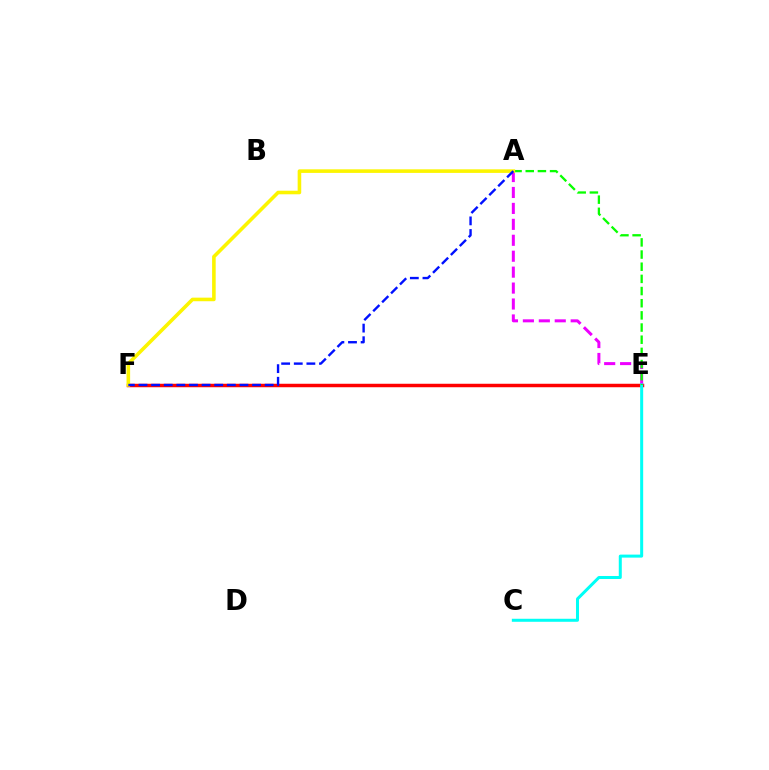{('E', 'F'): [{'color': '#ff0000', 'line_style': 'solid', 'thickness': 2.5}], ('A', 'E'): [{'color': '#ee00ff', 'line_style': 'dashed', 'thickness': 2.16}, {'color': '#08ff00', 'line_style': 'dashed', 'thickness': 1.65}], ('C', 'E'): [{'color': '#00fff6', 'line_style': 'solid', 'thickness': 2.17}], ('A', 'F'): [{'color': '#fcf500', 'line_style': 'solid', 'thickness': 2.58}, {'color': '#0010ff', 'line_style': 'dashed', 'thickness': 1.71}]}